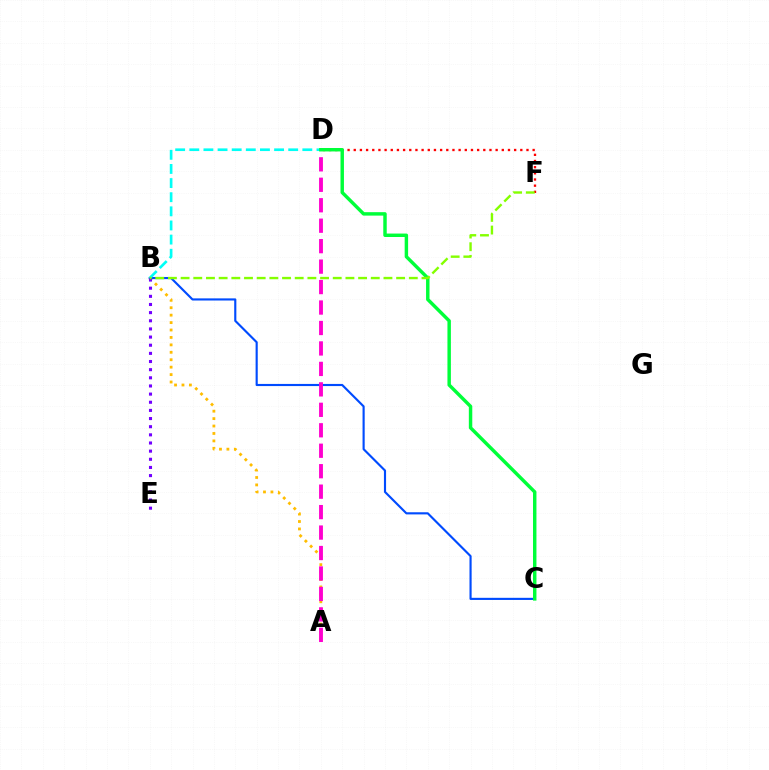{('D', 'F'): [{'color': '#ff0000', 'line_style': 'dotted', 'thickness': 1.68}], ('A', 'B'): [{'color': '#ffbd00', 'line_style': 'dotted', 'thickness': 2.02}], ('B', 'C'): [{'color': '#004bff', 'line_style': 'solid', 'thickness': 1.54}], ('A', 'D'): [{'color': '#ff00cf', 'line_style': 'dashed', 'thickness': 2.78}], ('B', 'D'): [{'color': '#00fff6', 'line_style': 'dashed', 'thickness': 1.92}], ('B', 'E'): [{'color': '#7200ff', 'line_style': 'dotted', 'thickness': 2.21}], ('C', 'D'): [{'color': '#00ff39', 'line_style': 'solid', 'thickness': 2.48}], ('B', 'F'): [{'color': '#84ff00', 'line_style': 'dashed', 'thickness': 1.72}]}